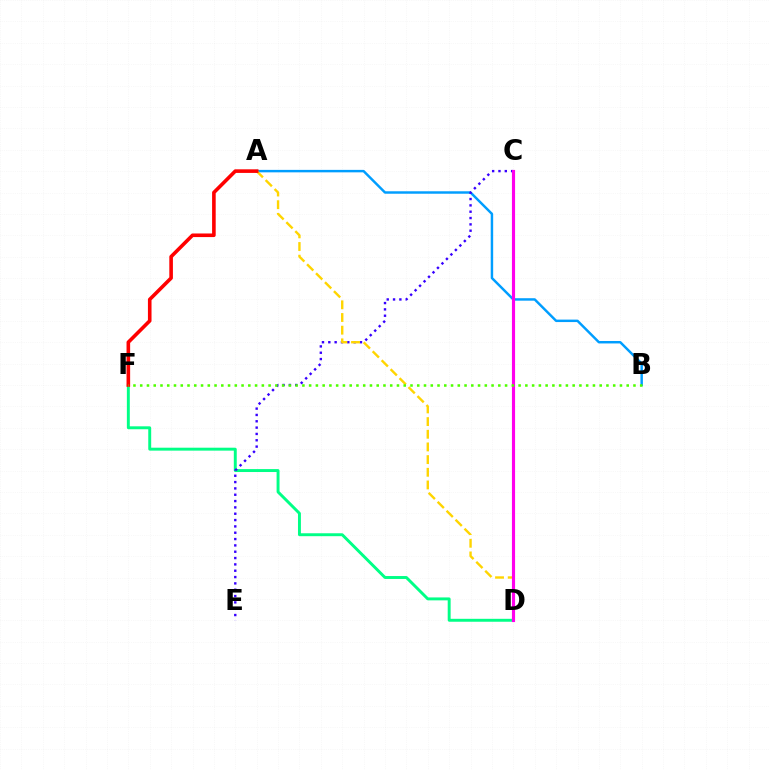{('D', 'F'): [{'color': '#00ff86', 'line_style': 'solid', 'thickness': 2.11}], ('A', 'B'): [{'color': '#009eff', 'line_style': 'solid', 'thickness': 1.77}], ('C', 'E'): [{'color': '#3700ff', 'line_style': 'dotted', 'thickness': 1.72}], ('A', 'D'): [{'color': '#ffd500', 'line_style': 'dashed', 'thickness': 1.72}], ('A', 'F'): [{'color': '#ff0000', 'line_style': 'solid', 'thickness': 2.6}], ('C', 'D'): [{'color': '#ff00ed', 'line_style': 'solid', 'thickness': 2.26}], ('B', 'F'): [{'color': '#4fff00', 'line_style': 'dotted', 'thickness': 1.84}]}